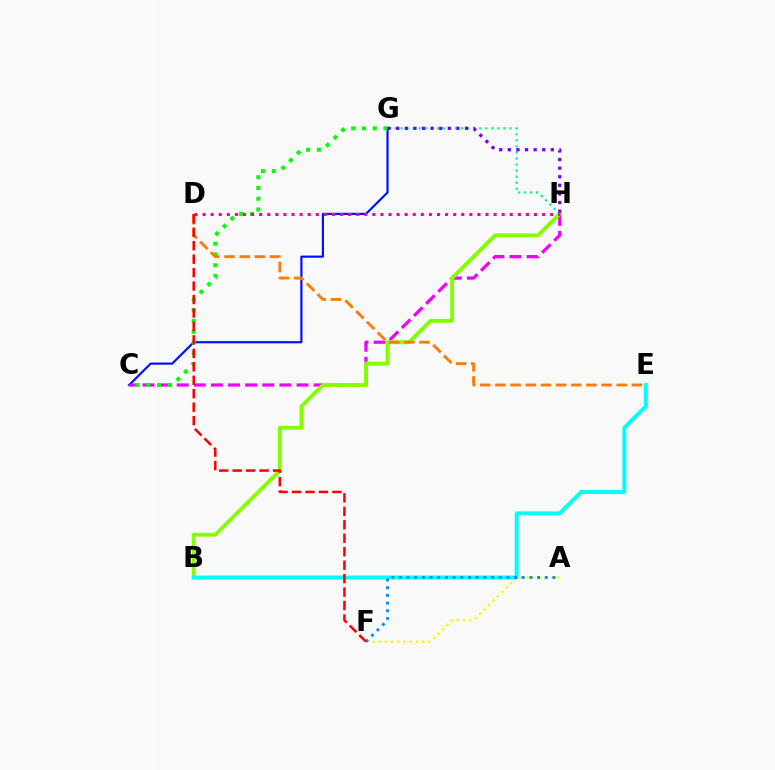{('C', 'G'): [{'color': '#0010ff', 'line_style': 'solid', 'thickness': 1.56}, {'color': '#08ff00', 'line_style': 'dotted', 'thickness': 2.93}], ('G', 'H'): [{'color': '#00ff74', 'line_style': 'dotted', 'thickness': 1.64}, {'color': '#7200ff', 'line_style': 'dotted', 'thickness': 2.34}], ('C', 'H'): [{'color': '#ee00ff', 'line_style': 'dashed', 'thickness': 2.33}], ('B', 'H'): [{'color': '#84ff00', 'line_style': 'solid', 'thickness': 2.79}], ('A', 'F'): [{'color': '#fcf500', 'line_style': 'dotted', 'thickness': 1.69}, {'color': '#008cff', 'line_style': 'dotted', 'thickness': 2.09}], ('B', 'E'): [{'color': '#00fff6', 'line_style': 'solid', 'thickness': 2.84}], ('D', 'E'): [{'color': '#ff7c00', 'line_style': 'dashed', 'thickness': 2.06}], ('D', 'H'): [{'color': '#ff0094', 'line_style': 'dotted', 'thickness': 2.2}], ('D', 'F'): [{'color': '#ff0000', 'line_style': 'dashed', 'thickness': 1.83}]}